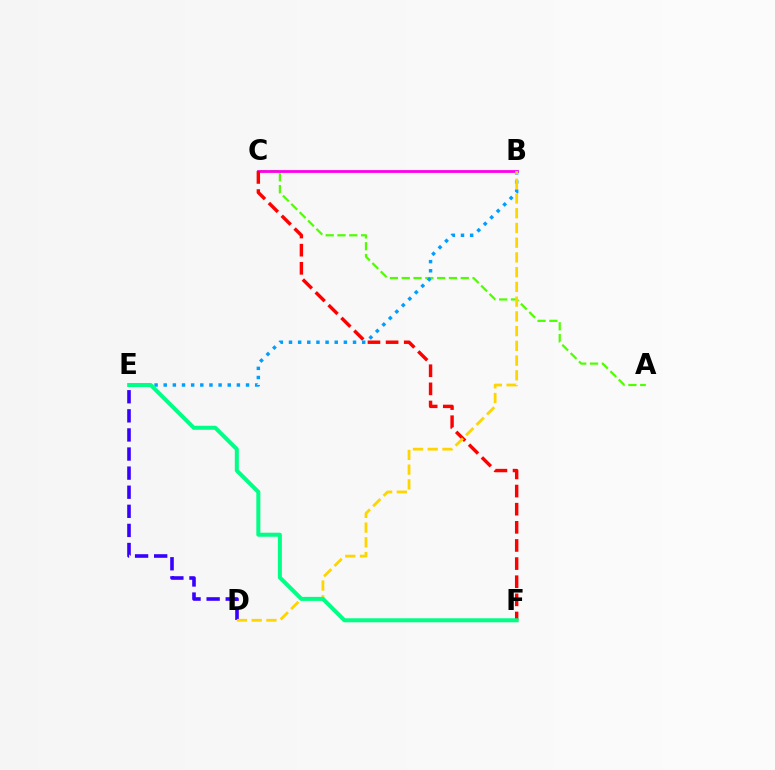{('A', 'C'): [{'color': '#4fff00', 'line_style': 'dashed', 'thickness': 1.6}], ('D', 'E'): [{'color': '#3700ff', 'line_style': 'dashed', 'thickness': 2.59}], ('B', 'C'): [{'color': '#ff00ed', 'line_style': 'solid', 'thickness': 2.02}], ('C', 'F'): [{'color': '#ff0000', 'line_style': 'dashed', 'thickness': 2.46}], ('B', 'E'): [{'color': '#009eff', 'line_style': 'dotted', 'thickness': 2.49}], ('B', 'D'): [{'color': '#ffd500', 'line_style': 'dashed', 'thickness': 2.0}], ('E', 'F'): [{'color': '#00ff86', 'line_style': 'solid', 'thickness': 2.89}]}